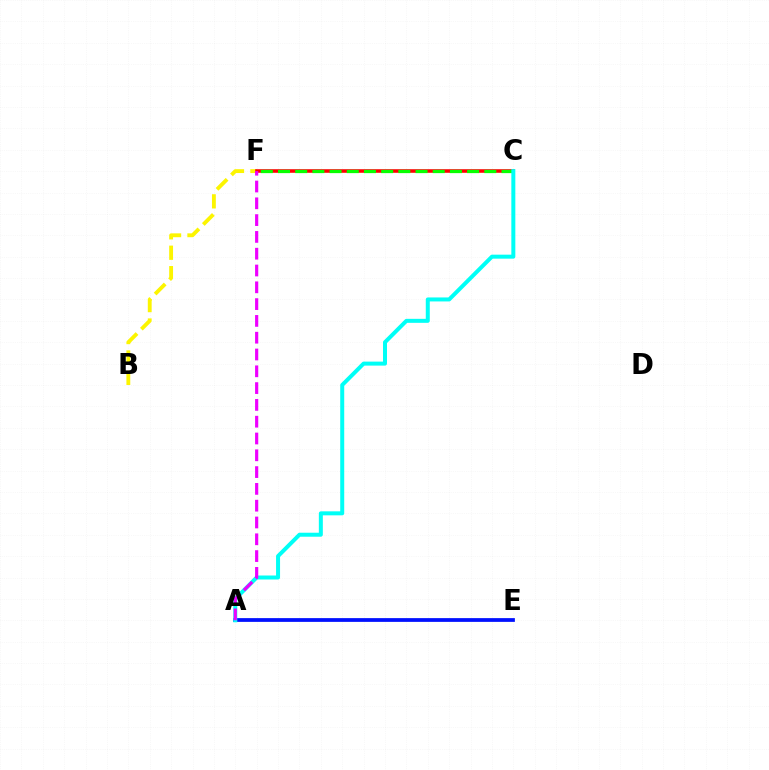{('B', 'F'): [{'color': '#fcf500', 'line_style': 'dashed', 'thickness': 2.77}], ('C', 'F'): [{'color': '#ff0000', 'line_style': 'solid', 'thickness': 2.57}, {'color': '#08ff00', 'line_style': 'dashed', 'thickness': 2.34}], ('A', 'E'): [{'color': '#0010ff', 'line_style': 'solid', 'thickness': 2.7}], ('A', 'C'): [{'color': '#00fff6', 'line_style': 'solid', 'thickness': 2.88}], ('A', 'F'): [{'color': '#ee00ff', 'line_style': 'dashed', 'thickness': 2.28}]}